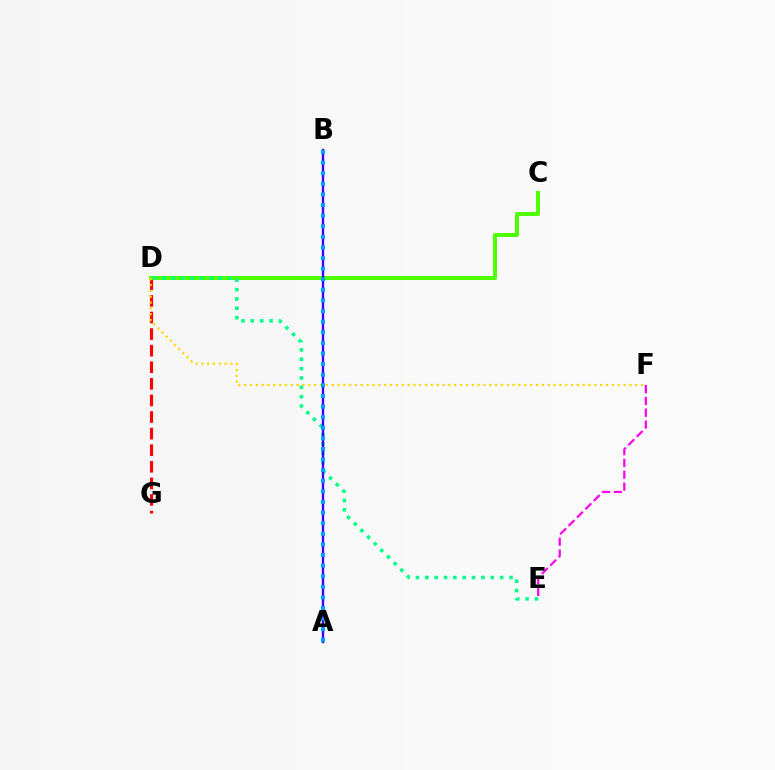{('E', 'F'): [{'color': '#ff00ed', 'line_style': 'dashed', 'thickness': 1.61}], ('D', 'G'): [{'color': '#ff0000', 'line_style': 'dashed', 'thickness': 2.25}], ('C', 'D'): [{'color': '#4fff00', 'line_style': 'solid', 'thickness': 2.86}], ('D', 'E'): [{'color': '#00ff86', 'line_style': 'dotted', 'thickness': 2.54}], ('A', 'B'): [{'color': '#3700ff', 'line_style': 'solid', 'thickness': 1.7}, {'color': '#009eff', 'line_style': 'dotted', 'thickness': 2.88}], ('D', 'F'): [{'color': '#ffd500', 'line_style': 'dotted', 'thickness': 1.59}]}